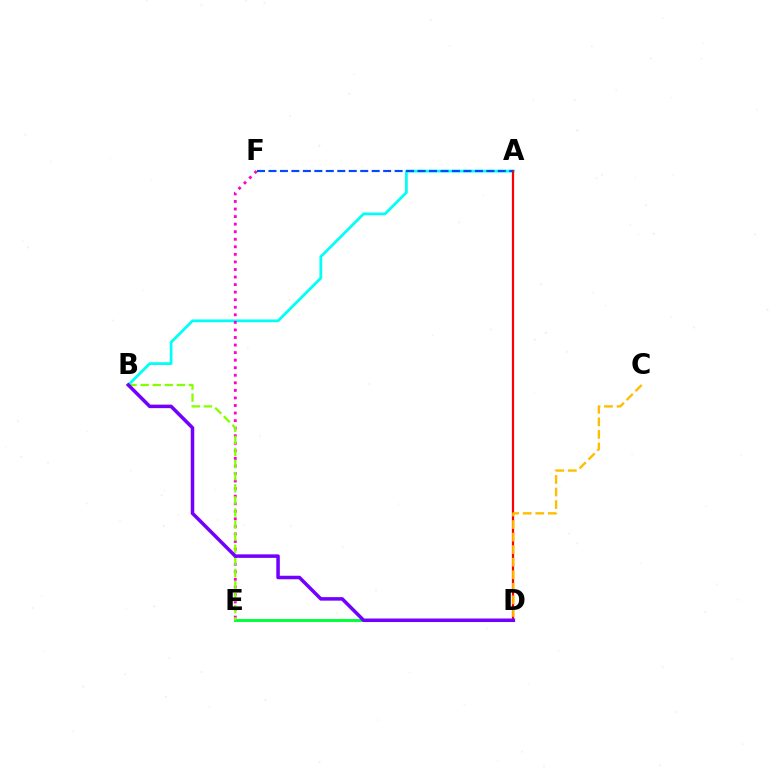{('A', 'B'): [{'color': '#00fff6', 'line_style': 'solid', 'thickness': 1.99}], ('A', 'D'): [{'color': '#ff0000', 'line_style': 'solid', 'thickness': 1.6}], ('C', 'D'): [{'color': '#ffbd00', 'line_style': 'dashed', 'thickness': 1.7}], ('E', 'F'): [{'color': '#ff00cf', 'line_style': 'dotted', 'thickness': 2.05}], ('D', 'E'): [{'color': '#00ff39', 'line_style': 'solid', 'thickness': 2.11}], ('B', 'E'): [{'color': '#84ff00', 'line_style': 'dashed', 'thickness': 1.64}], ('B', 'D'): [{'color': '#7200ff', 'line_style': 'solid', 'thickness': 2.53}], ('A', 'F'): [{'color': '#004bff', 'line_style': 'dashed', 'thickness': 1.56}]}